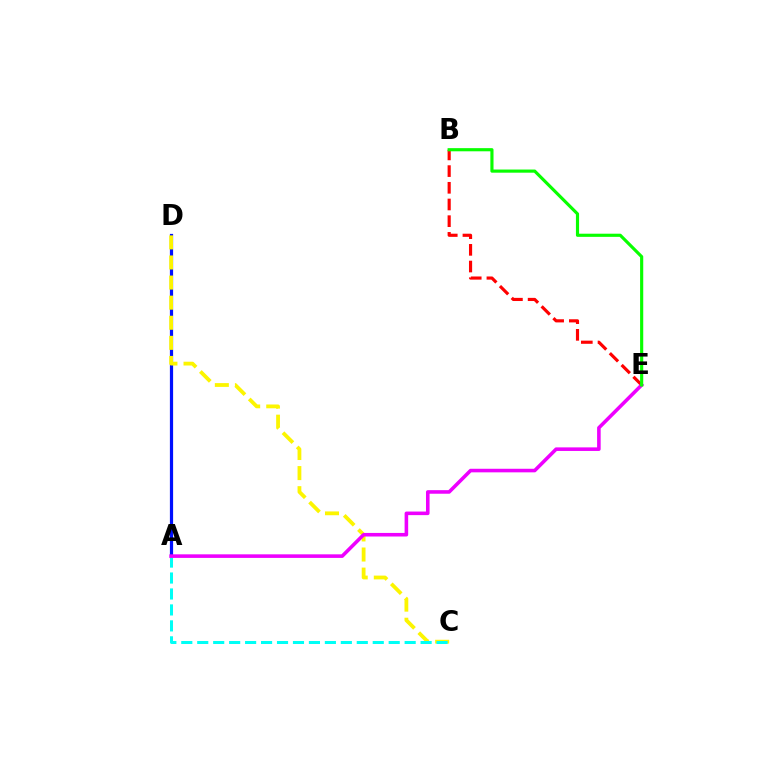{('A', 'D'): [{'color': '#0010ff', 'line_style': 'solid', 'thickness': 2.31}], ('C', 'D'): [{'color': '#fcf500', 'line_style': 'dashed', 'thickness': 2.73}], ('B', 'E'): [{'color': '#ff0000', 'line_style': 'dashed', 'thickness': 2.27}, {'color': '#08ff00', 'line_style': 'solid', 'thickness': 2.26}], ('A', 'C'): [{'color': '#00fff6', 'line_style': 'dashed', 'thickness': 2.17}], ('A', 'E'): [{'color': '#ee00ff', 'line_style': 'solid', 'thickness': 2.57}]}